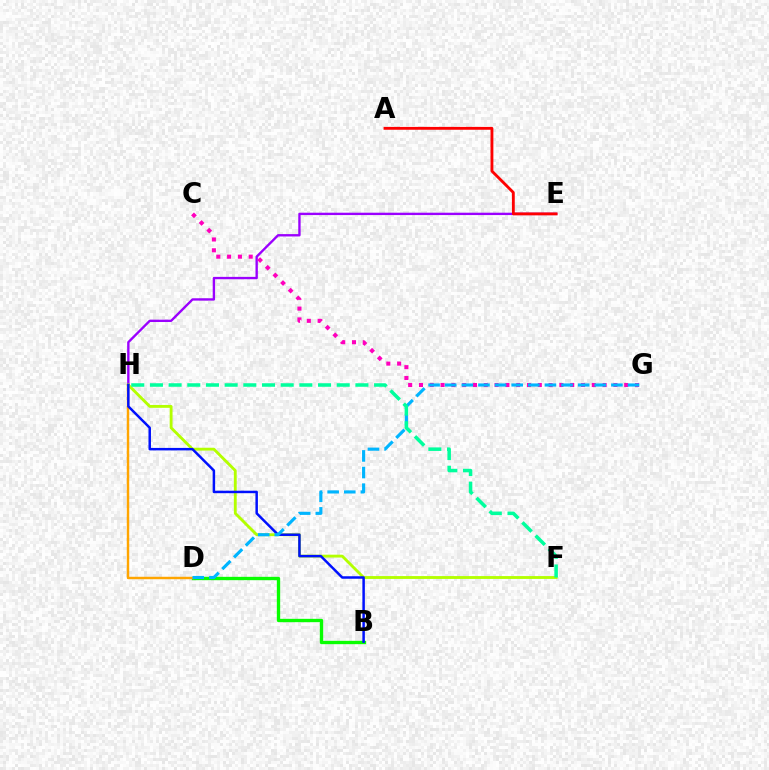{('E', 'H'): [{'color': '#9b00ff', 'line_style': 'solid', 'thickness': 1.7}], ('C', 'G'): [{'color': '#ff00bd', 'line_style': 'dotted', 'thickness': 2.94}], ('B', 'D'): [{'color': '#08ff00', 'line_style': 'solid', 'thickness': 2.4}], ('D', 'H'): [{'color': '#ffa500', 'line_style': 'solid', 'thickness': 1.76}], ('F', 'H'): [{'color': '#b3ff00', 'line_style': 'solid', 'thickness': 2.05}, {'color': '#00ff9d', 'line_style': 'dashed', 'thickness': 2.54}], ('B', 'H'): [{'color': '#0010ff', 'line_style': 'solid', 'thickness': 1.79}], ('D', 'G'): [{'color': '#00b5ff', 'line_style': 'dashed', 'thickness': 2.26}], ('A', 'E'): [{'color': '#ff0000', 'line_style': 'solid', 'thickness': 2.05}]}